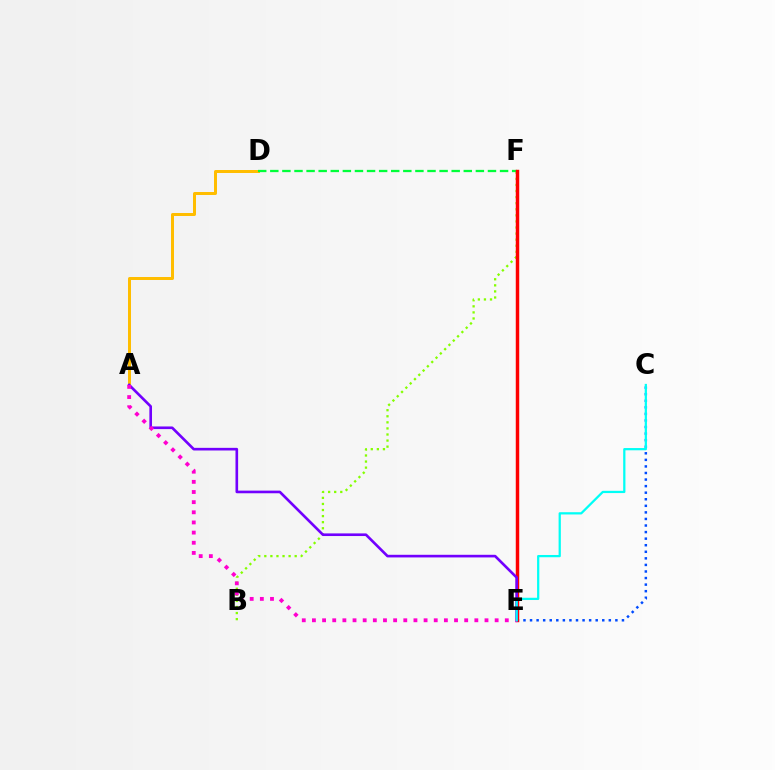{('A', 'D'): [{'color': '#ffbd00', 'line_style': 'solid', 'thickness': 2.16}], ('B', 'F'): [{'color': '#84ff00', 'line_style': 'dotted', 'thickness': 1.65}], ('C', 'E'): [{'color': '#004bff', 'line_style': 'dotted', 'thickness': 1.78}, {'color': '#00fff6', 'line_style': 'solid', 'thickness': 1.62}], ('D', 'F'): [{'color': '#00ff39', 'line_style': 'dashed', 'thickness': 1.64}], ('E', 'F'): [{'color': '#ff0000', 'line_style': 'solid', 'thickness': 2.49}], ('A', 'E'): [{'color': '#7200ff', 'line_style': 'solid', 'thickness': 1.9}, {'color': '#ff00cf', 'line_style': 'dotted', 'thickness': 2.76}]}